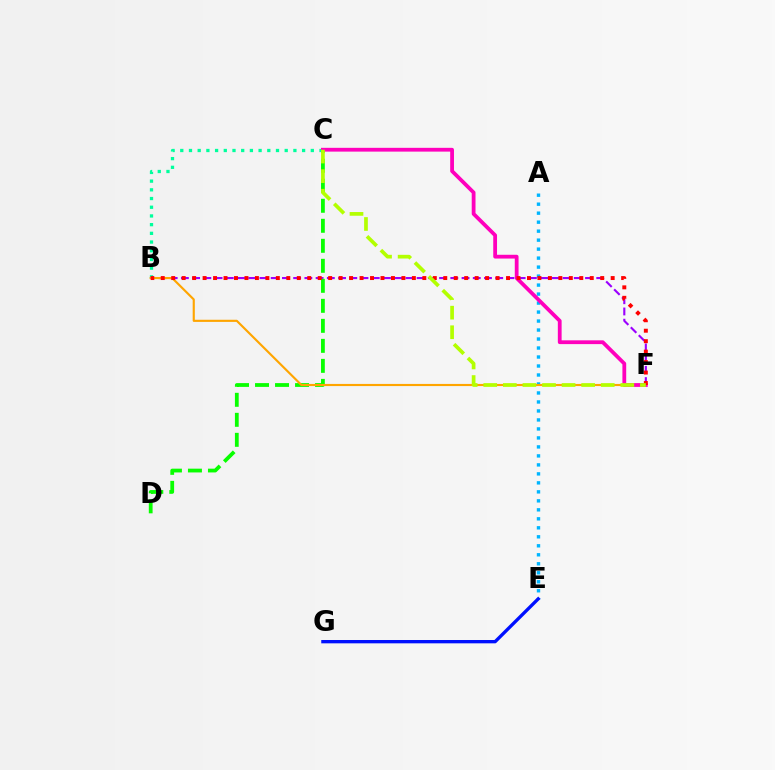{('B', 'C'): [{'color': '#00ff9d', 'line_style': 'dotted', 'thickness': 2.36}], ('A', 'E'): [{'color': '#00b5ff', 'line_style': 'dotted', 'thickness': 2.44}], ('B', 'F'): [{'color': '#9b00ff', 'line_style': 'dashed', 'thickness': 1.52}, {'color': '#ffa500', 'line_style': 'solid', 'thickness': 1.54}, {'color': '#ff0000', 'line_style': 'dotted', 'thickness': 2.84}], ('C', 'D'): [{'color': '#08ff00', 'line_style': 'dashed', 'thickness': 2.72}], ('E', 'G'): [{'color': '#0010ff', 'line_style': 'solid', 'thickness': 2.39}], ('C', 'F'): [{'color': '#ff00bd', 'line_style': 'solid', 'thickness': 2.73}, {'color': '#b3ff00', 'line_style': 'dashed', 'thickness': 2.66}]}